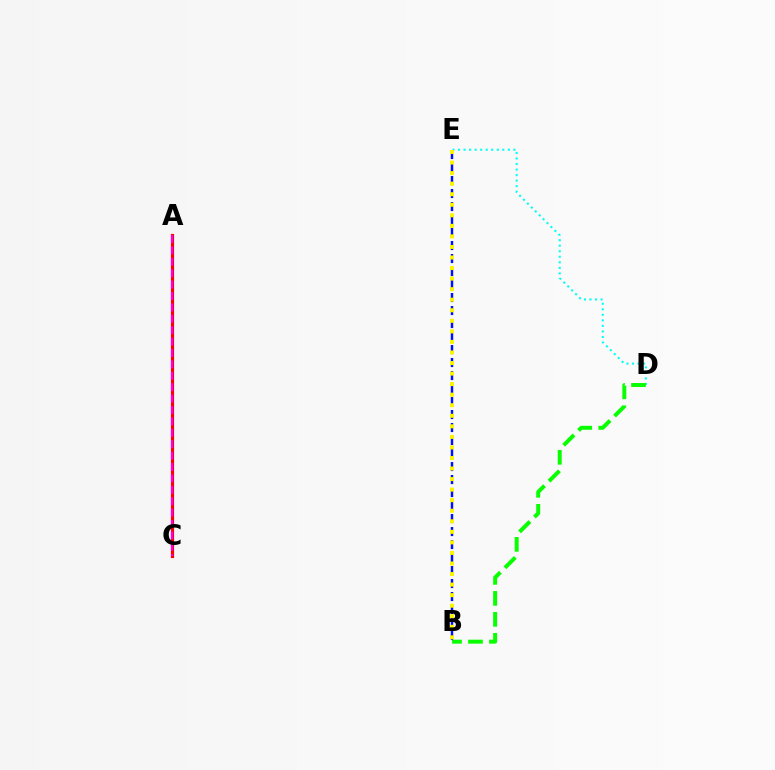{('D', 'E'): [{'color': '#00fff6', 'line_style': 'dotted', 'thickness': 1.5}], ('B', 'D'): [{'color': '#08ff00', 'line_style': 'dashed', 'thickness': 2.85}], ('A', 'C'): [{'color': '#ff0000', 'line_style': 'solid', 'thickness': 2.29}, {'color': '#ee00ff', 'line_style': 'dashed', 'thickness': 1.55}], ('B', 'E'): [{'color': '#0010ff', 'line_style': 'dashed', 'thickness': 1.77}, {'color': '#fcf500', 'line_style': 'dotted', 'thickness': 2.87}]}